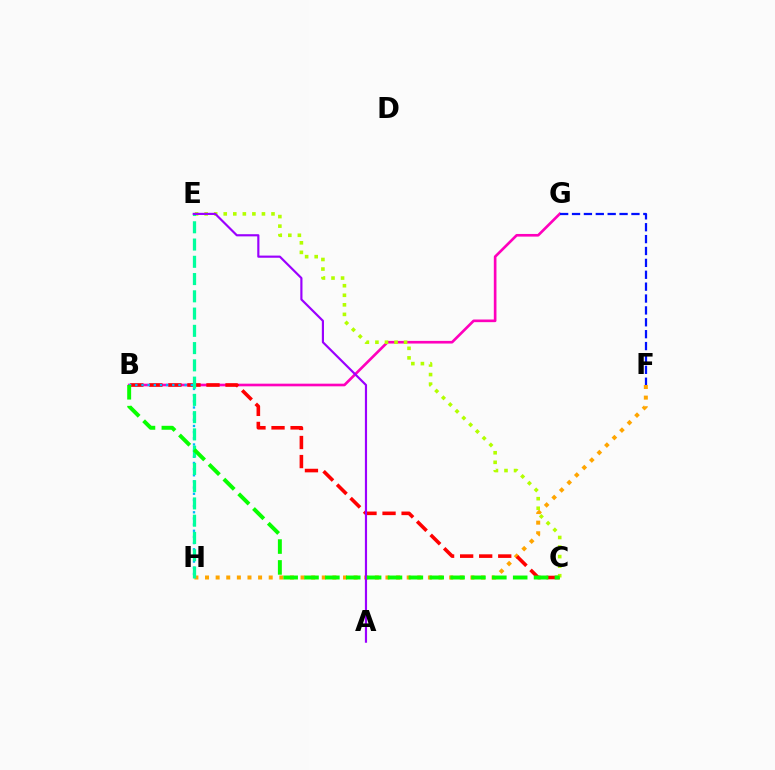{('F', 'H'): [{'color': '#ffa500', 'line_style': 'dotted', 'thickness': 2.88}], ('B', 'G'): [{'color': '#ff00bd', 'line_style': 'solid', 'thickness': 1.91}], ('B', 'C'): [{'color': '#ff0000', 'line_style': 'dashed', 'thickness': 2.59}, {'color': '#08ff00', 'line_style': 'dashed', 'thickness': 2.83}], ('B', 'H'): [{'color': '#00b5ff', 'line_style': 'dotted', 'thickness': 1.68}], ('C', 'E'): [{'color': '#b3ff00', 'line_style': 'dotted', 'thickness': 2.6}], ('E', 'H'): [{'color': '#00ff9d', 'line_style': 'dashed', 'thickness': 2.34}], ('A', 'E'): [{'color': '#9b00ff', 'line_style': 'solid', 'thickness': 1.56}], ('F', 'G'): [{'color': '#0010ff', 'line_style': 'dashed', 'thickness': 1.61}]}